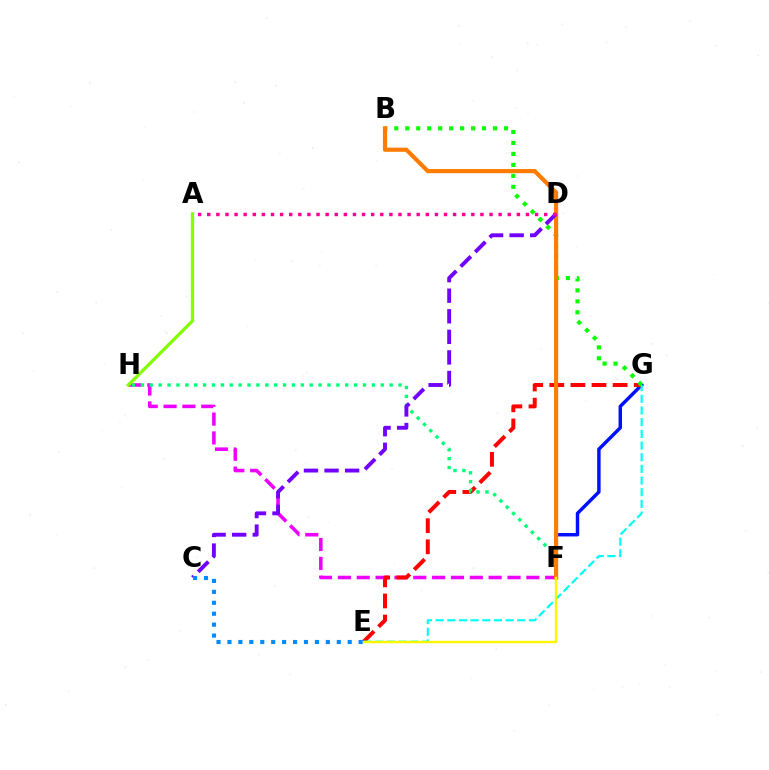{('F', 'G'): [{'color': '#0010ff', 'line_style': 'solid', 'thickness': 2.48}], ('F', 'H'): [{'color': '#ee00ff', 'line_style': 'dashed', 'thickness': 2.56}, {'color': '#00ff74', 'line_style': 'dotted', 'thickness': 2.41}], ('E', 'G'): [{'color': '#ff0000', 'line_style': 'dashed', 'thickness': 2.87}, {'color': '#00fff6', 'line_style': 'dashed', 'thickness': 1.58}], ('B', 'G'): [{'color': '#08ff00', 'line_style': 'dotted', 'thickness': 2.98}], ('A', 'H'): [{'color': '#84ff00', 'line_style': 'solid', 'thickness': 2.36}], ('B', 'F'): [{'color': '#ff7c00', 'line_style': 'solid', 'thickness': 3.0}], ('C', 'D'): [{'color': '#7200ff', 'line_style': 'dashed', 'thickness': 2.79}], ('E', 'F'): [{'color': '#fcf500', 'line_style': 'solid', 'thickness': 1.72}], ('C', 'E'): [{'color': '#008cff', 'line_style': 'dotted', 'thickness': 2.97}], ('A', 'D'): [{'color': '#ff0094', 'line_style': 'dotted', 'thickness': 2.47}]}